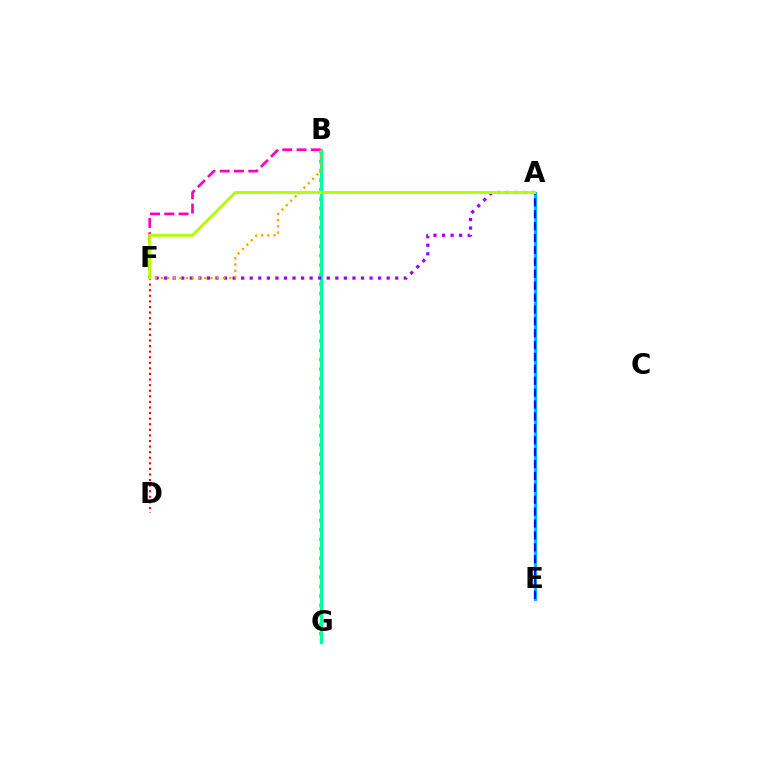{('B', 'G'): [{'color': '#08ff00', 'line_style': 'dotted', 'thickness': 2.57}, {'color': '#00ff9d', 'line_style': 'solid', 'thickness': 2.23}], ('A', 'E'): [{'color': '#00b5ff', 'line_style': 'solid', 'thickness': 2.21}, {'color': '#0010ff', 'line_style': 'dashed', 'thickness': 1.62}], ('D', 'F'): [{'color': '#ff0000', 'line_style': 'dotted', 'thickness': 1.52}], ('B', 'F'): [{'color': '#ff00bd', 'line_style': 'dashed', 'thickness': 1.94}, {'color': '#ffa500', 'line_style': 'dotted', 'thickness': 1.69}], ('A', 'F'): [{'color': '#9b00ff', 'line_style': 'dotted', 'thickness': 2.33}, {'color': '#b3ff00', 'line_style': 'solid', 'thickness': 2.13}]}